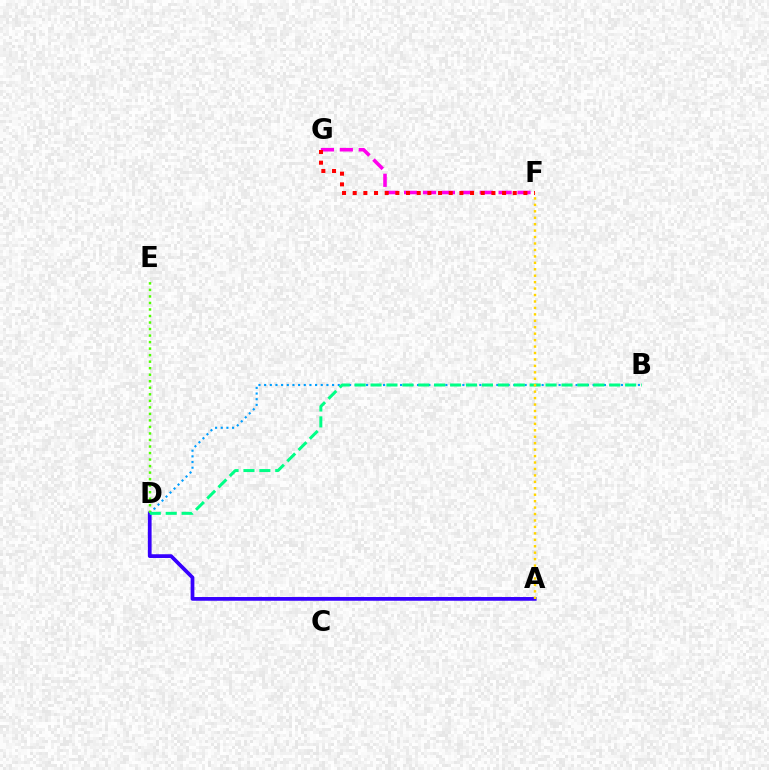{('B', 'D'): [{'color': '#009eff', 'line_style': 'dotted', 'thickness': 1.54}, {'color': '#00ff86', 'line_style': 'dashed', 'thickness': 2.16}], ('F', 'G'): [{'color': '#ff00ed', 'line_style': 'dashed', 'thickness': 2.57}, {'color': '#ff0000', 'line_style': 'dotted', 'thickness': 2.9}], ('A', 'D'): [{'color': '#3700ff', 'line_style': 'solid', 'thickness': 2.69}], ('D', 'E'): [{'color': '#4fff00', 'line_style': 'dotted', 'thickness': 1.77}], ('A', 'F'): [{'color': '#ffd500', 'line_style': 'dotted', 'thickness': 1.75}]}